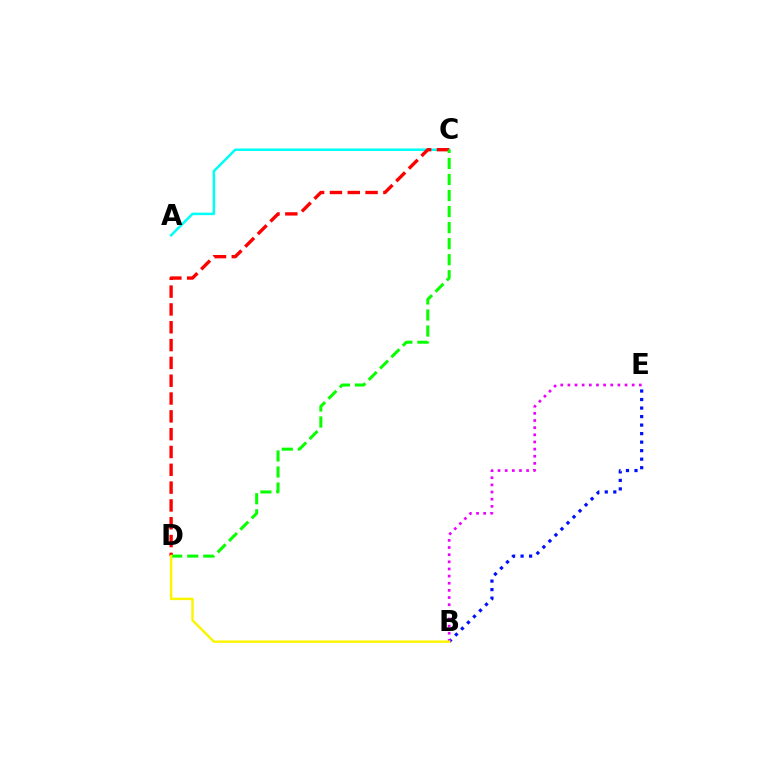{('A', 'C'): [{'color': '#00fff6', 'line_style': 'solid', 'thickness': 1.81}], ('B', 'E'): [{'color': '#0010ff', 'line_style': 'dotted', 'thickness': 2.31}, {'color': '#ee00ff', 'line_style': 'dotted', 'thickness': 1.94}], ('C', 'D'): [{'color': '#ff0000', 'line_style': 'dashed', 'thickness': 2.42}, {'color': '#08ff00', 'line_style': 'dashed', 'thickness': 2.18}], ('B', 'D'): [{'color': '#fcf500', 'line_style': 'solid', 'thickness': 1.75}]}